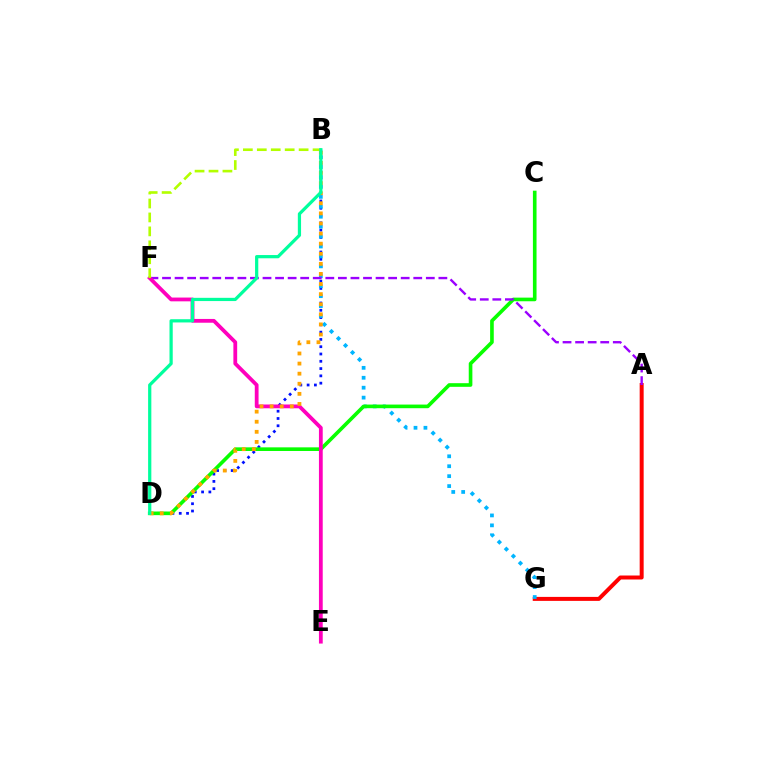{('A', 'G'): [{'color': '#ff0000', 'line_style': 'solid', 'thickness': 2.87}], ('B', 'D'): [{'color': '#0010ff', 'line_style': 'dotted', 'thickness': 1.98}, {'color': '#ffa500', 'line_style': 'dotted', 'thickness': 2.74}, {'color': '#00ff9d', 'line_style': 'solid', 'thickness': 2.33}], ('B', 'G'): [{'color': '#00b5ff', 'line_style': 'dotted', 'thickness': 2.7}], ('C', 'D'): [{'color': '#08ff00', 'line_style': 'solid', 'thickness': 2.62}], ('A', 'F'): [{'color': '#9b00ff', 'line_style': 'dashed', 'thickness': 1.71}], ('E', 'F'): [{'color': '#ff00bd', 'line_style': 'solid', 'thickness': 2.72}], ('B', 'F'): [{'color': '#b3ff00', 'line_style': 'dashed', 'thickness': 1.89}]}